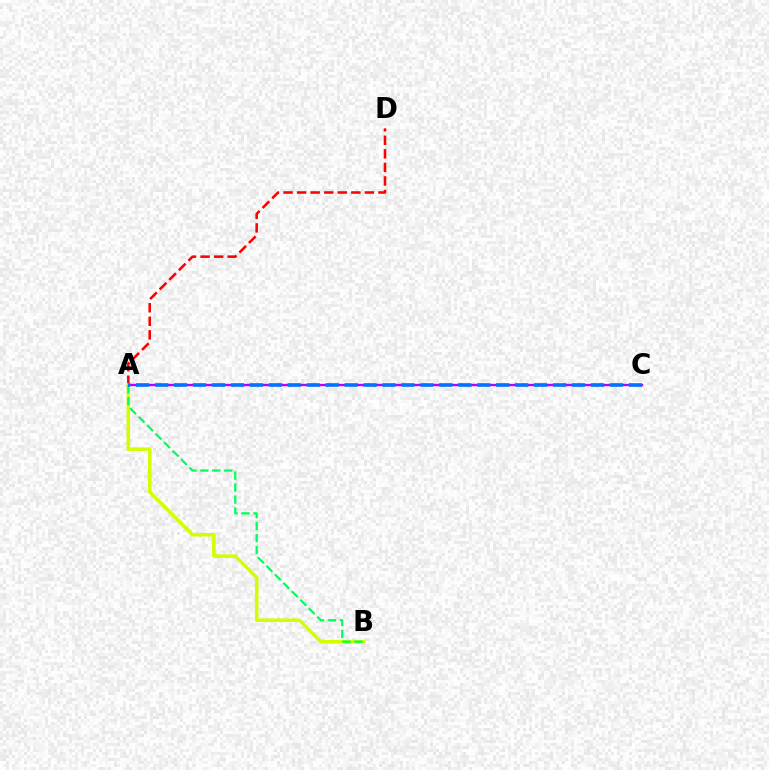{('A', 'C'): [{'color': '#b900ff', 'line_style': 'solid', 'thickness': 1.69}, {'color': '#0074ff', 'line_style': 'dashed', 'thickness': 2.57}], ('A', 'D'): [{'color': '#ff0000', 'line_style': 'dashed', 'thickness': 1.84}], ('A', 'B'): [{'color': '#d1ff00', 'line_style': 'solid', 'thickness': 2.54}, {'color': '#00ff5c', 'line_style': 'dashed', 'thickness': 1.63}]}